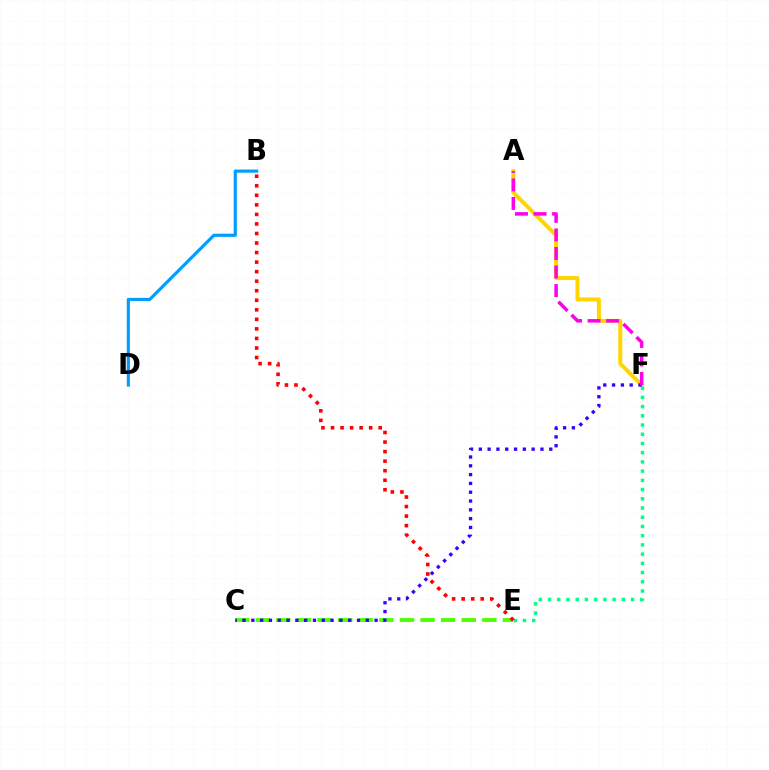{('A', 'F'): [{'color': '#ffd500', 'line_style': 'solid', 'thickness': 2.87}, {'color': '#ff00ed', 'line_style': 'dashed', 'thickness': 2.52}], ('C', 'E'): [{'color': '#4fff00', 'line_style': 'dashed', 'thickness': 2.8}], ('E', 'F'): [{'color': '#00ff86', 'line_style': 'dotted', 'thickness': 2.51}], ('C', 'F'): [{'color': '#3700ff', 'line_style': 'dotted', 'thickness': 2.39}], ('B', 'E'): [{'color': '#ff0000', 'line_style': 'dotted', 'thickness': 2.59}], ('B', 'D'): [{'color': '#009eff', 'line_style': 'solid', 'thickness': 2.28}]}